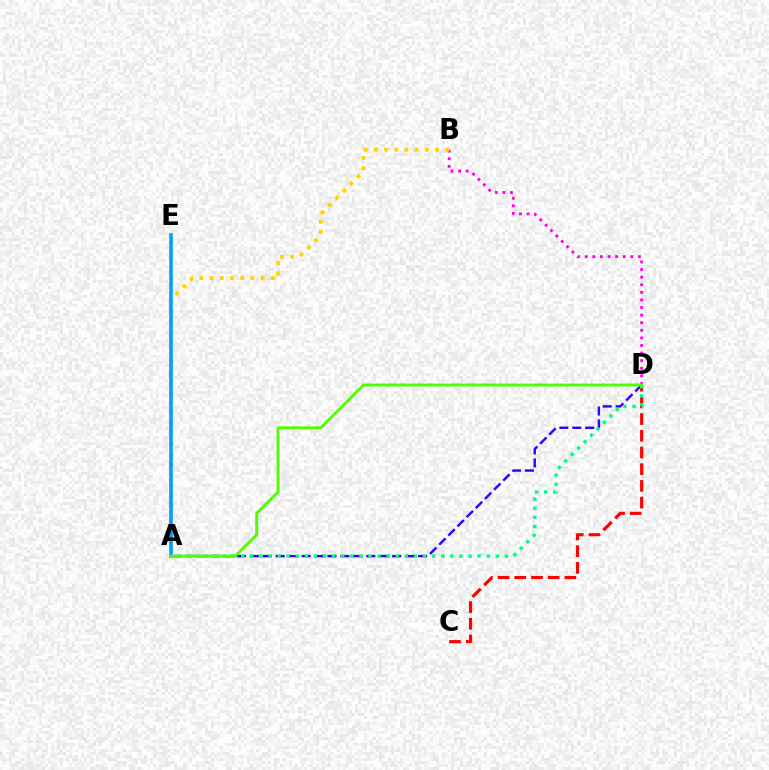{('C', 'D'): [{'color': '#ff0000', 'line_style': 'dashed', 'thickness': 2.27}], ('B', 'D'): [{'color': '#ff00ed', 'line_style': 'dotted', 'thickness': 2.06}], ('A', 'B'): [{'color': '#ffd500', 'line_style': 'dotted', 'thickness': 2.77}], ('A', 'D'): [{'color': '#3700ff', 'line_style': 'dashed', 'thickness': 1.76}, {'color': '#00ff86', 'line_style': 'dotted', 'thickness': 2.47}, {'color': '#4fff00', 'line_style': 'solid', 'thickness': 2.07}], ('A', 'E'): [{'color': '#009eff', 'line_style': 'solid', 'thickness': 2.57}]}